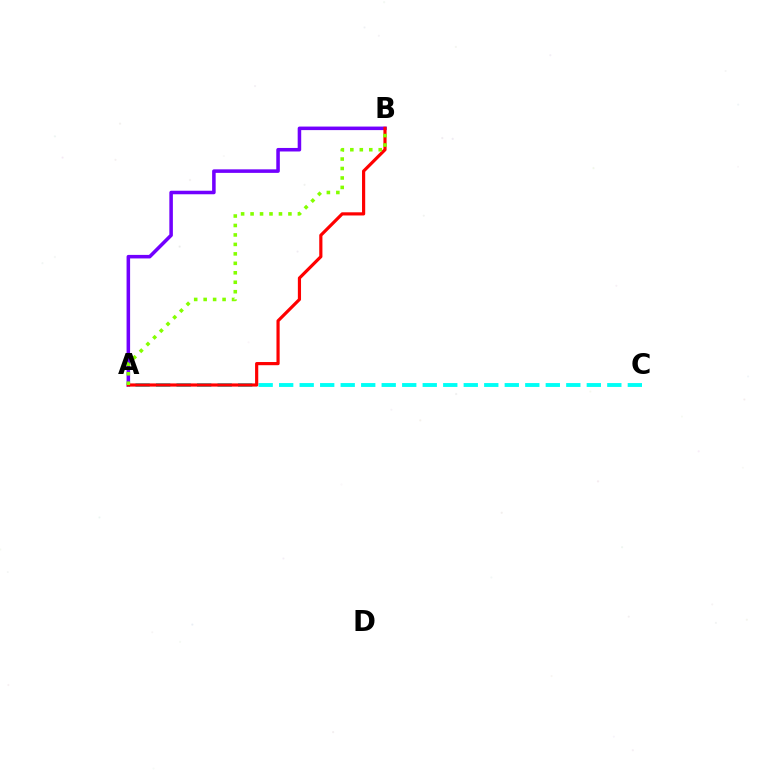{('A', 'B'): [{'color': '#7200ff', 'line_style': 'solid', 'thickness': 2.55}, {'color': '#ff0000', 'line_style': 'solid', 'thickness': 2.29}, {'color': '#84ff00', 'line_style': 'dotted', 'thickness': 2.57}], ('A', 'C'): [{'color': '#00fff6', 'line_style': 'dashed', 'thickness': 2.79}]}